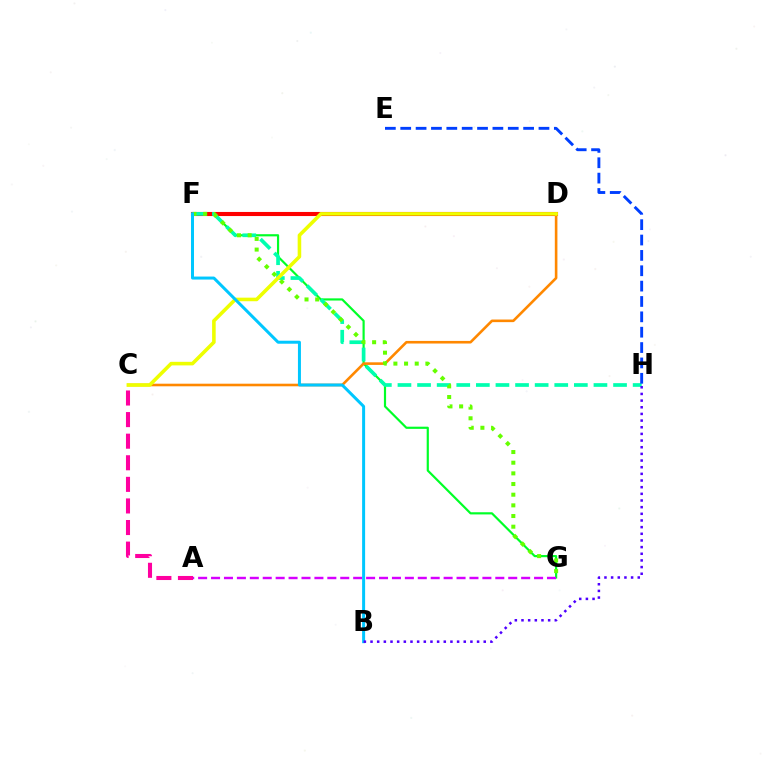{('F', 'G'): [{'color': '#00ff27', 'line_style': 'solid', 'thickness': 1.57}, {'color': '#66ff00', 'line_style': 'dotted', 'thickness': 2.9}], ('D', 'F'): [{'color': '#ff0000', 'line_style': 'solid', 'thickness': 2.95}], ('F', 'H'): [{'color': '#00ffaf', 'line_style': 'dashed', 'thickness': 2.66}], ('A', 'G'): [{'color': '#d600ff', 'line_style': 'dashed', 'thickness': 1.76}], ('A', 'C'): [{'color': '#ff00a0', 'line_style': 'dashed', 'thickness': 2.93}], ('C', 'D'): [{'color': '#ff8800', 'line_style': 'solid', 'thickness': 1.87}, {'color': '#eeff00', 'line_style': 'solid', 'thickness': 2.58}], ('B', 'F'): [{'color': '#00c7ff', 'line_style': 'solid', 'thickness': 2.16}], ('B', 'H'): [{'color': '#4f00ff', 'line_style': 'dotted', 'thickness': 1.81}], ('E', 'H'): [{'color': '#003fff', 'line_style': 'dashed', 'thickness': 2.09}]}